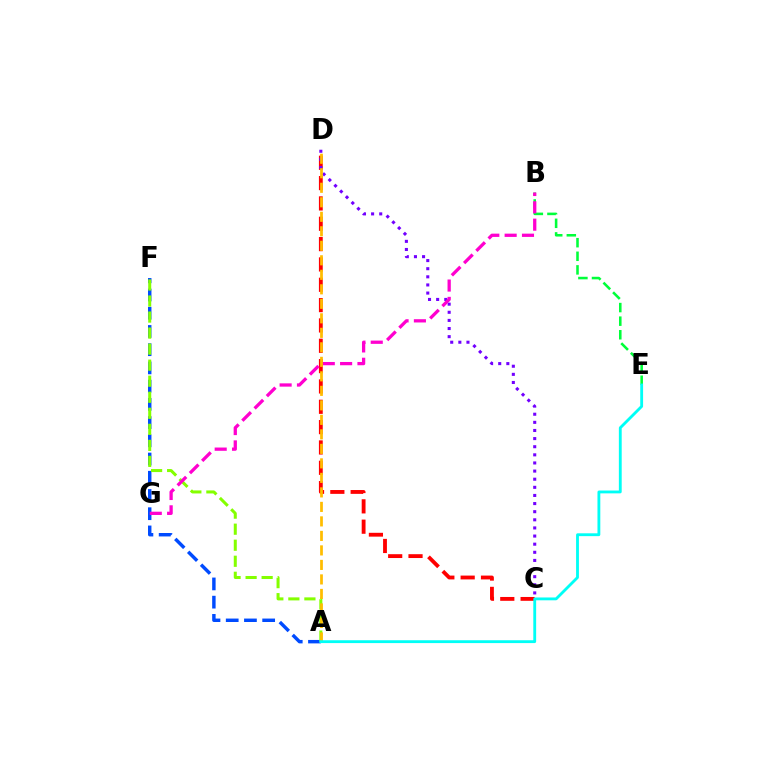{('B', 'E'): [{'color': '#00ff39', 'line_style': 'dashed', 'thickness': 1.85}], ('C', 'D'): [{'color': '#ff0000', 'line_style': 'dashed', 'thickness': 2.76}, {'color': '#7200ff', 'line_style': 'dotted', 'thickness': 2.21}], ('A', 'F'): [{'color': '#004bff', 'line_style': 'dashed', 'thickness': 2.48}, {'color': '#84ff00', 'line_style': 'dashed', 'thickness': 2.18}], ('B', 'G'): [{'color': '#ff00cf', 'line_style': 'dashed', 'thickness': 2.36}], ('A', 'D'): [{'color': '#ffbd00', 'line_style': 'dashed', 'thickness': 1.97}], ('A', 'E'): [{'color': '#00fff6', 'line_style': 'solid', 'thickness': 2.04}]}